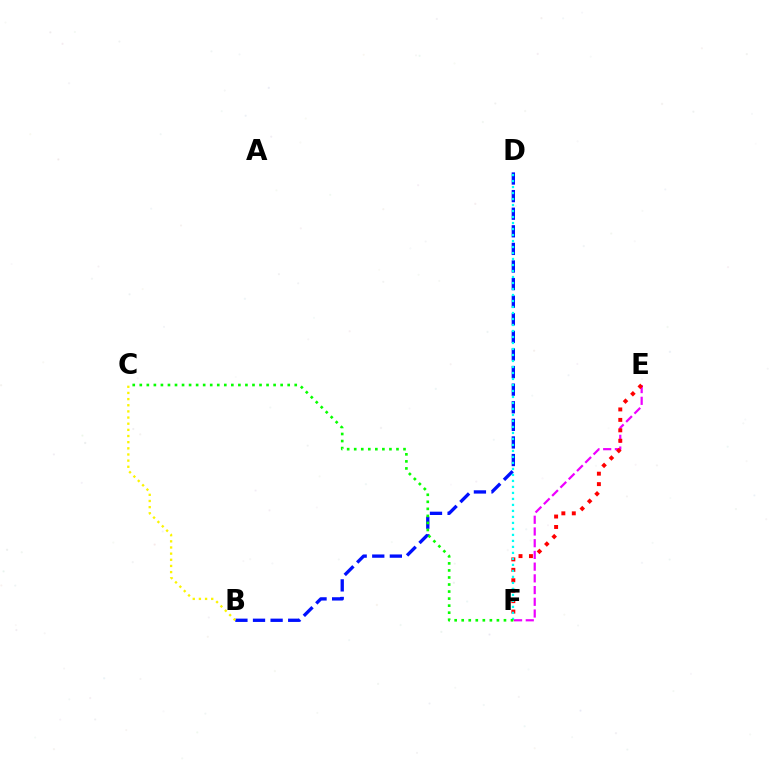{('E', 'F'): [{'color': '#ee00ff', 'line_style': 'dashed', 'thickness': 1.59}, {'color': '#ff0000', 'line_style': 'dotted', 'thickness': 2.84}], ('B', 'D'): [{'color': '#0010ff', 'line_style': 'dashed', 'thickness': 2.39}], ('D', 'F'): [{'color': '#00fff6', 'line_style': 'dotted', 'thickness': 1.63}], ('C', 'F'): [{'color': '#08ff00', 'line_style': 'dotted', 'thickness': 1.91}], ('B', 'C'): [{'color': '#fcf500', 'line_style': 'dotted', 'thickness': 1.67}]}